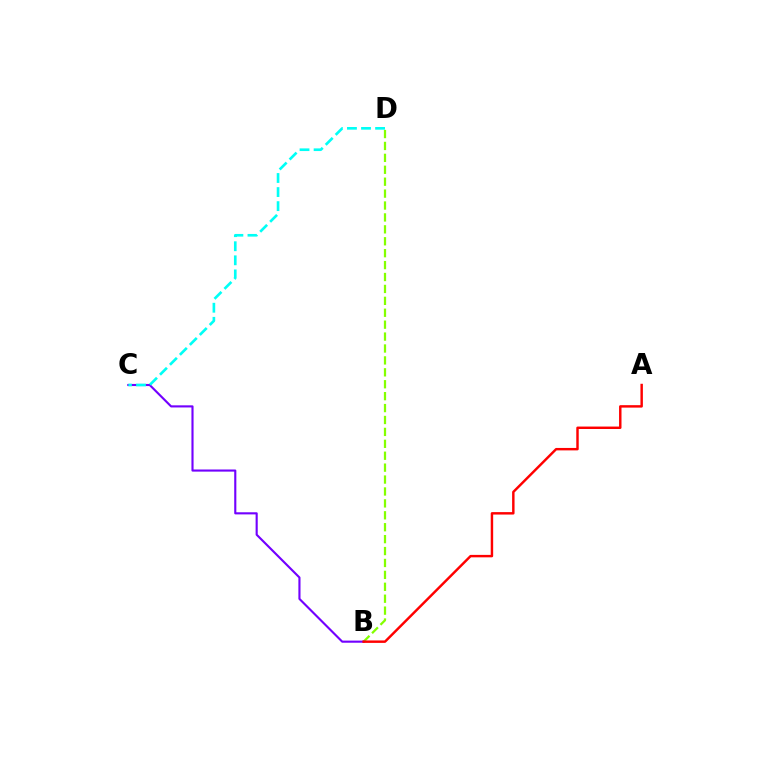{('B', 'D'): [{'color': '#84ff00', 'line_style': 'dashed', 'thickness': 1.62}], ('B', 'C'): [{'color': '#7200ff', 'line_style': 'solid', 'thickness': 1.53}], ('C', 'D'): [{'color': '#00fff6', 'line_style': 'dashed', 'thickness': 1.91}], ('A', 'B'): [{'color': '#ff0000', 'line_style': 'solid', 'thickness': 1.76}]}